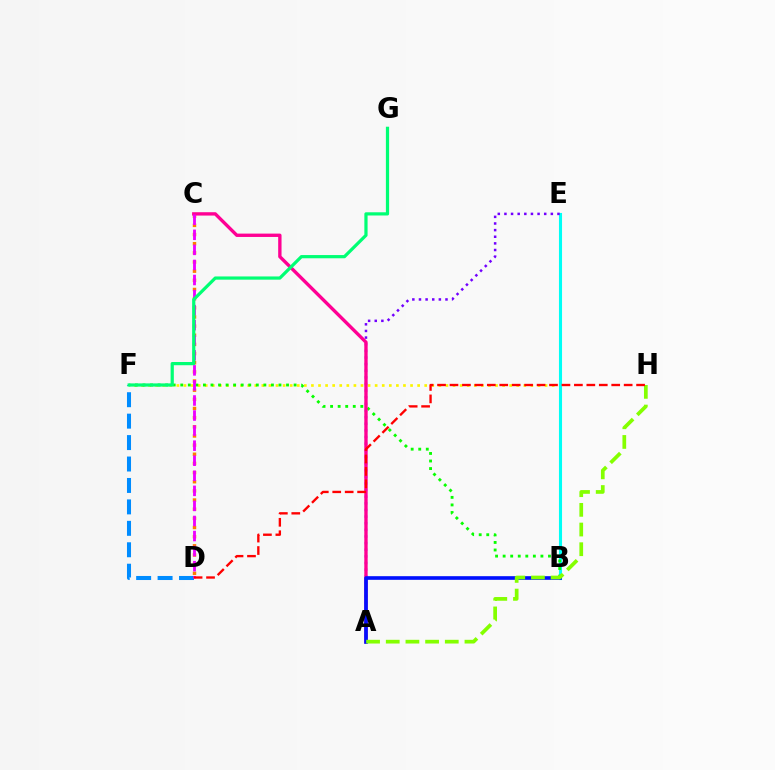{('E', 'F'): [{'color': '#fcf500', 'line_style': 'dotted', 'thickness': 1.92}], ('B', 'E'): [{'color': '#00fff6', 'line_style': 'solid', 'thickness': 2.22}], ('A', 'E'): [{'color': '#7200ff', 'line_style': 'dotted', 'thickness': 1.8}], ('C', 'D'): [{'color': '#ff7c00', 'line_style': 'dotted', 'thickness': 2.49}, {'color': '#ee00ff', 'line_style': 'dashed', 'thickness': 2.05}], ('B', 'F'): [{'color': '#08ff00', 'line_style': 'dotted', 'thickness': 2.05}], ('D', 'F'): [{'color': '#008cff', 'line_style': 'dashed', 'thickness': 2.91}], ('A', 'C'): [{'color': '#ff0094', 'line_style': 'solid', 'thickness': 2.41}], ('A', 'B'): [{'color': '#0010ff', 'line_style': 'solid', 'thickness': 2.62}], ('A', 'H'): [{'color': '#84ff00', 'line_style': 'dashed', 'thickness': 2.67}], ('D', 'H'): [{'color': '#ff0000', 'line_style': 'dashed', 'thickness': 1.69}], ('F', 'G'): [{'color': '#00ff74', 'line_style': 'solid', 'thickness': 2.32}]}